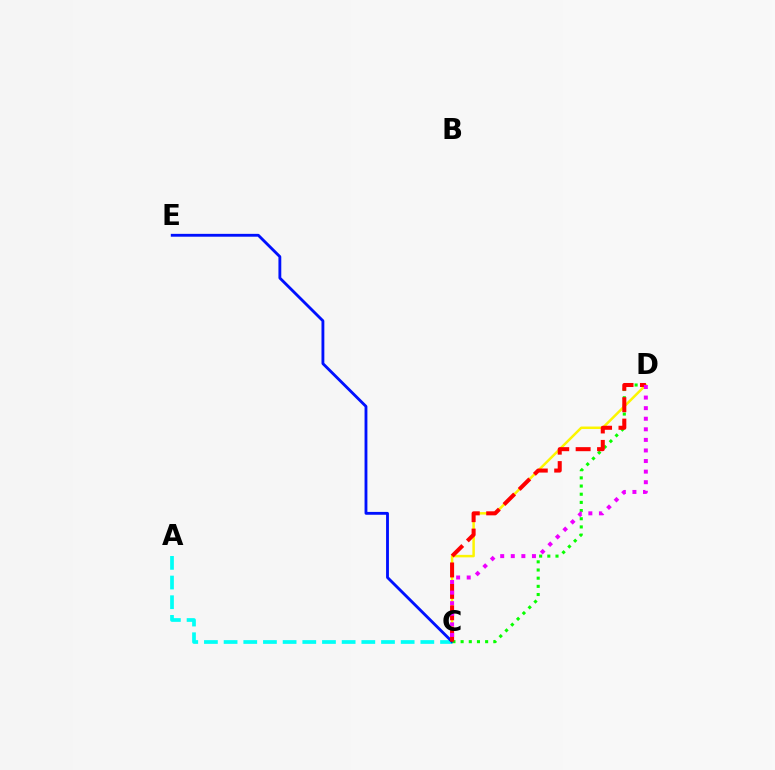{('C', 'D'): [{'color': '#fcf500', 'line_style': 'solid', 'thickness': 1.79}, {'color': '#08ff00', 'line_style': 'dotted', 'thickness': 2.22}, {'color': '#ff0000', 'line_style': 'dashed', 'thickness': 2.91}, {'color': '#ee00ff', 'line_style': 'dotted', 'thickness': 2.87}], ('A', 'C'): [{'color': '#00fff6', 'line_style': 'dashed', 'thickness': 2.67}], ('C', 'E'): [{'color': '#0010ff', 'line_style': 'solid', 'thickness': 2.05}]}